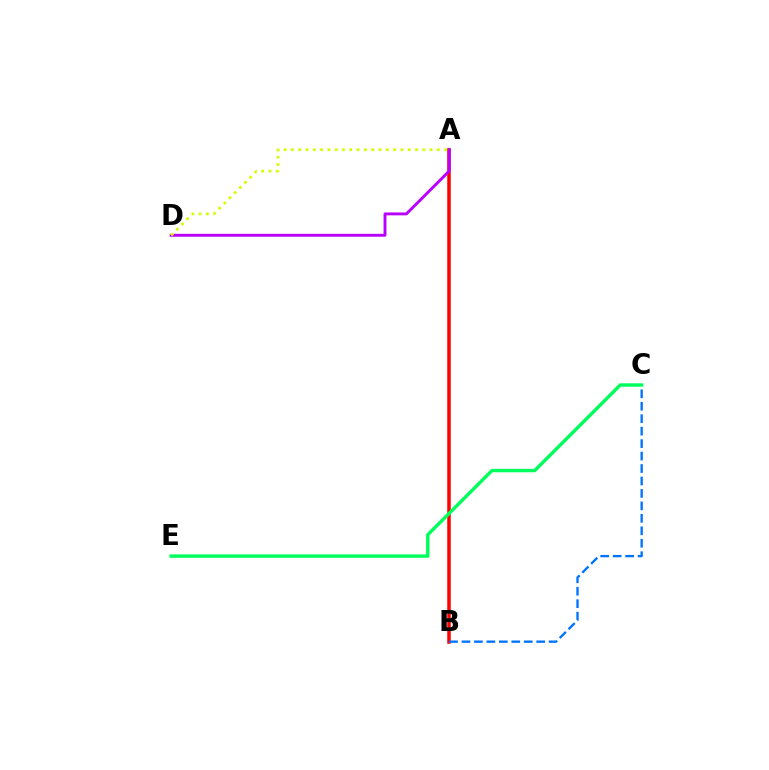{('A', 'B'): [{'color': '#ff0000', 'line_style': 'solid', 'thickness': 2.52}], ('B', 'C'): [{'color': '#0074ff', 'line_style': 'dashed', 'thickness': 1.69}], ('C', 'E'): [{'color': '#00ff5c', 'line_style': 'solid', 'thickness': 2.45}], ('A', 'D'): [{'color': '#b900ff', 'line_style': 'solid', 'thickness': 2.09}, {'color': '#d1ff00', 'line_style': 'dotted', 'thickness': 1.98}]}